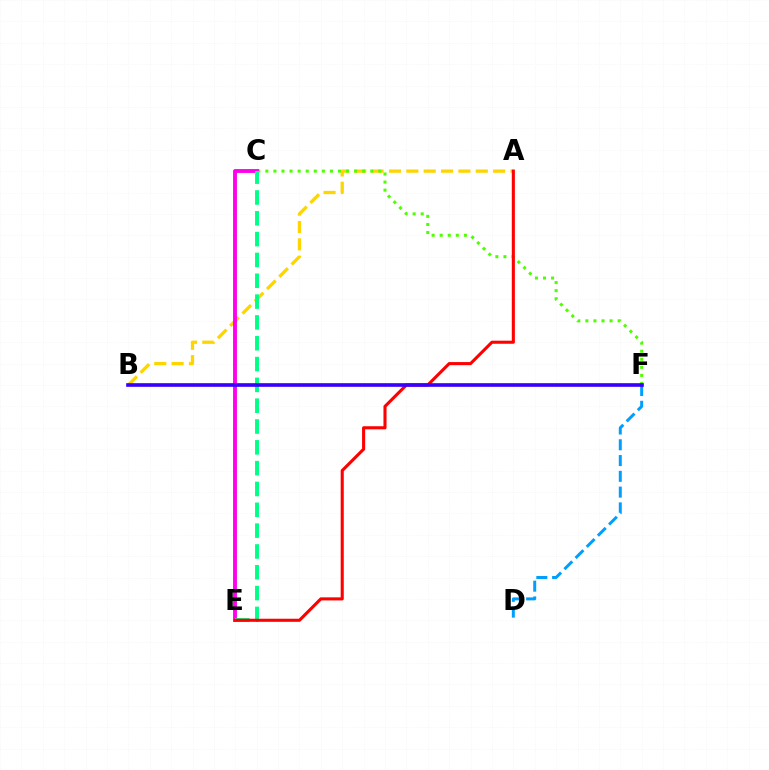{('D', 'F'): [{'color': '#009eff', 'line_style': 'dashed', 'thickness': 2.14}], ('A', 'B'): [{'color': '#ffd500', 'line_style': 'dashed', 'thickness': 2.36}], ('C', 'F'): [{'color': '#4fff00', 'line_style': 'dotted', 'thickness': 2.19}], ('C', 'E'): [{'color': '#ff00ed', 'line_style': 'solid', 'thickness': 2.79}, {'color': '#00ff86', 'line_style': 'dashed', 'thickness': 2.83}], ('A', 'E'): [{'color': '#ff0000', 'line_style': 'solid', 'thickness': 2.22}], ('B', 'F'): [{'color': '#3700ff', 'line_style': 'solid', 'thickness': 2.63}]}